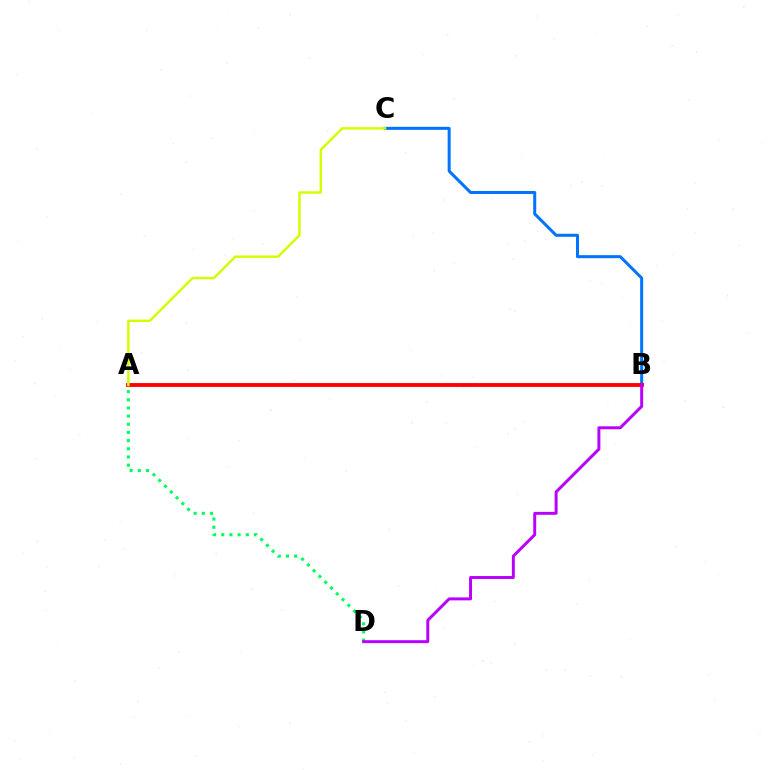{('B', 'C'): [{'color': '#0074ff', 'line_style': 'solid', 'thickness': 2.17}], ('A', 'D'): [{'color': '#00ff5c', 'line_style': 'dotted', 'thickness': 2.22}], ('A', 'B'): [{'color': '#ff0000', 'line_style': 'solid', 'thickness': 2.76}], ('B', 'D'): [{'color': '#b900ff', 'line_style': 'solid', 'thickness': 2.12}], ('A', 'C'): [{'color': '#d1ff00', 'line_style': 'solid', 'thickness': 1.76}]}